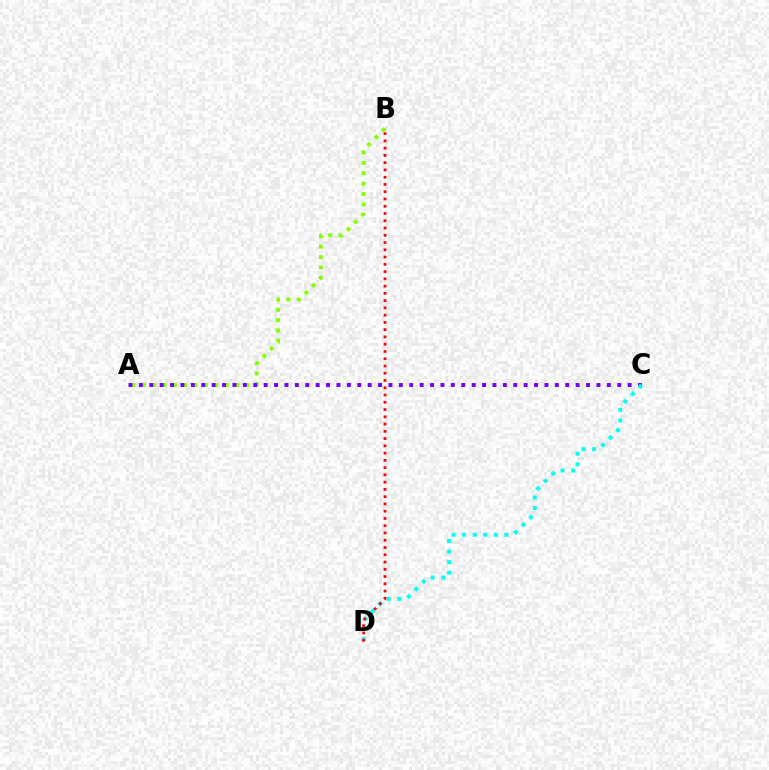{('A', 'B'): [{'color': '#84ff00', 'line_style': 'dotted', 'thickness': 2.82}], ('A', 'C'): [{'color': '#7200ff', 'line_style': 'dotted', 'thickness': 2.83}], ('C', 'D'): [{'color': '#00fff6', 'line_style': 'dotted', 'thickness': 2.88}], ('B', 'D'): [{'color': '#ff0000', 'line_style': 'dotted', 'thickness': 1.97}]}